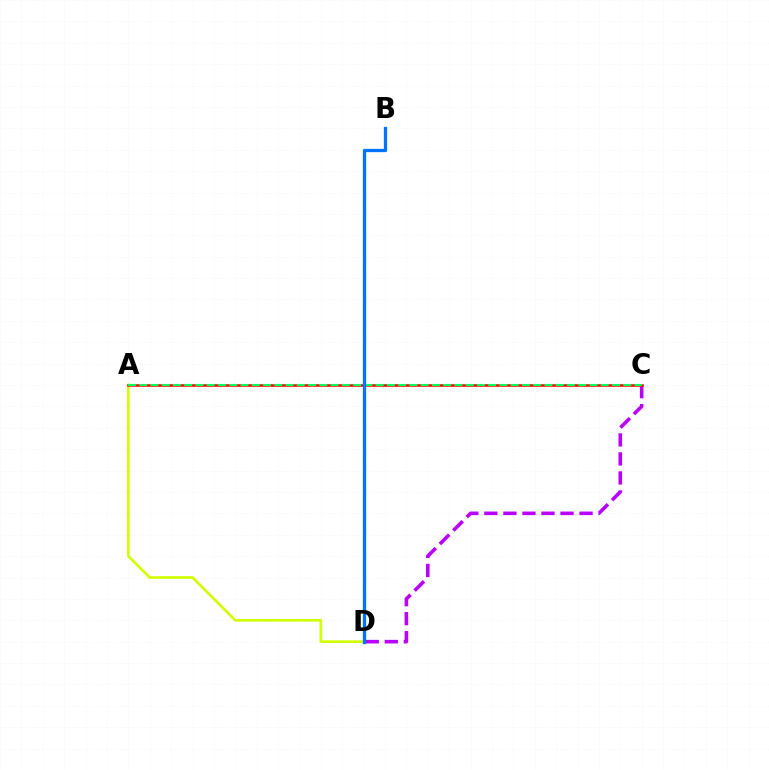{('A', 'D'): [{'color': '#d1ff00', 'line_style': 'solid', 'thickness': 1.91}], ('C', 'D'): [{'color': '#b900ff', 'line_style': 'dashed', 'thickness': 2.59}], ('A', 'C'): [{'color': '#ff0000', 'line_style': 'solid', 'thickness': 1.81}, {'color': '#00ff5c', 'line_style': 'dashed', 'thickness': 1.53}], ('B', 'D'): [{'color': '#0074ff', 'line_style': 'solid', 'thickness': 2.35}]}